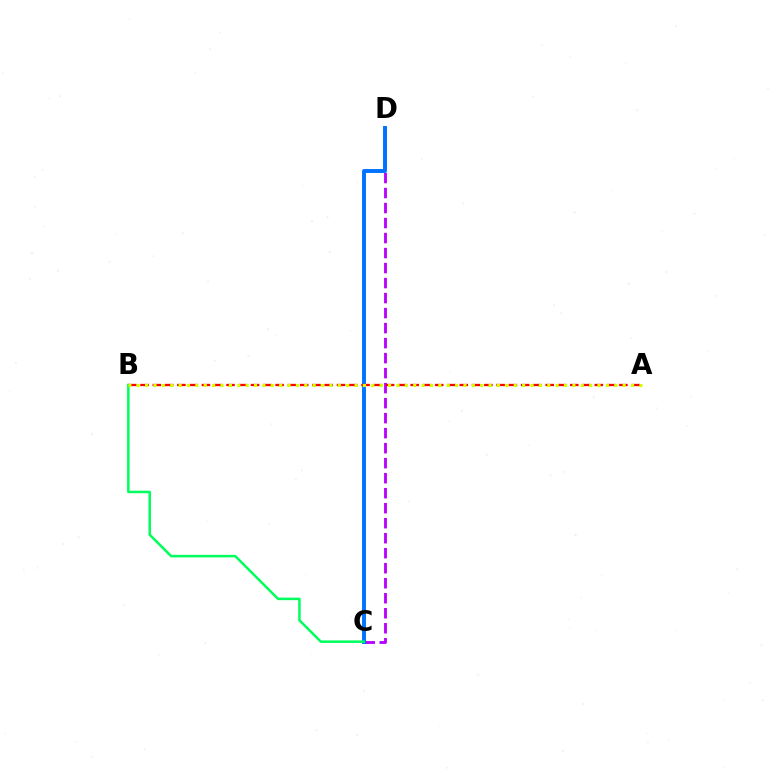{('C', 'D'): [{'color': '#b900ff', 'line_style': 'dashed', 'thickness': 2.04}, {'color': '#0074ff', 'line_style': 'solid', 'thickness': 2.83}], ('A', 'B'): [{'color': '#ff0000', 'line_style': 'dashed', 'thickness': 1.67}, {'color': '#d1ff00', 'line_style': 'dotted', 'thickness': 2.28}], ('B', 'C'): [{'color': '#00ff5c', 'line_style': 'solid', 'thickness': 1.81}]}